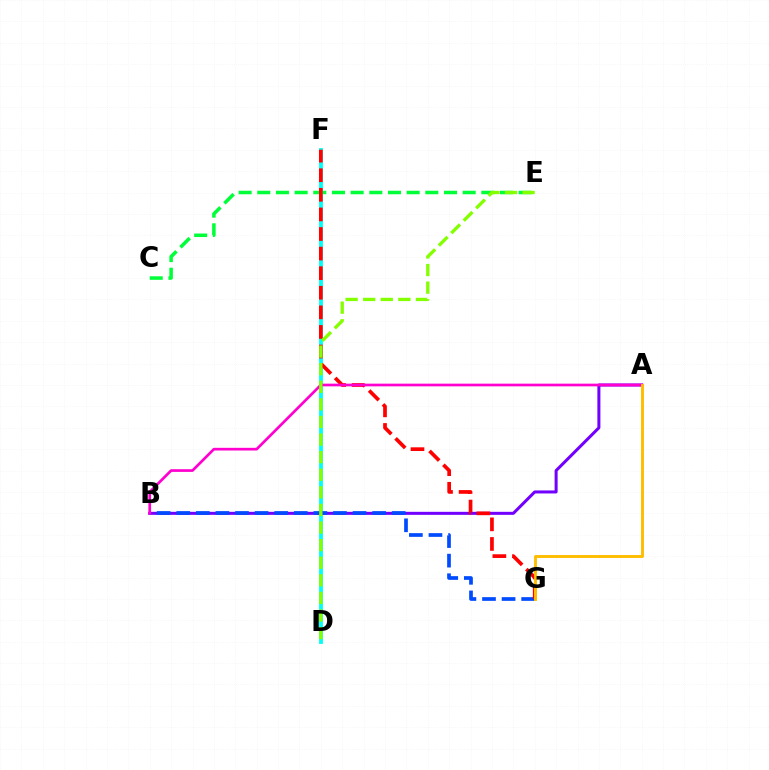{('C', 'E'): [{'color': '#00ff39', 'line_style': 'dashed', 'thickness': 2.54}], ('A', 'B'): [{'color': '#7200ff', 'line_style': 'solid', 'thickness': 2.18}, {'color': '#ff00cf', 'line_style': 'solid', 'thickness': 1.94}], ('D', 'F'): [{'color': '#00fff6', 'line_style': 'solid', 'thickness': 2.76}], ('B', 'G'): [{'color': '#004bff', 'line_style': 'dashed', 'thickness': 2.66}], ('F', 'G'): [{'color': '#ff0000', 'line_style': 'dashed', 'thickness': 2.66}], ('A', 'G'): [{'color': '#ffbd00', 'line_style': 'solid', 'thickness': 2.1}], ('D', 'E'): [{'color': '#84ff00', 'line_style': 'dashed', 'thickness': 2.39}]}